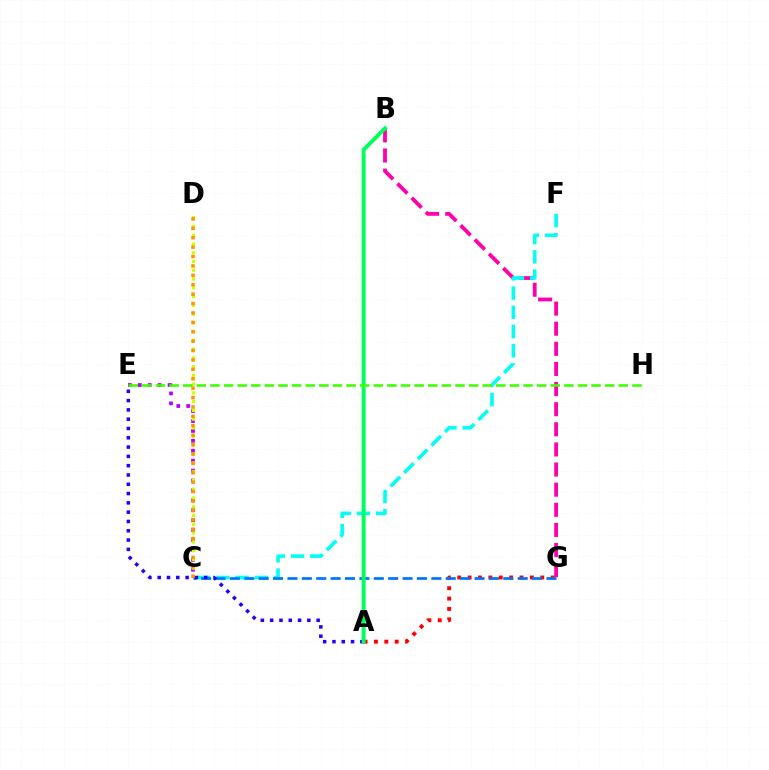{('B', 'G'): [{'color': '#ff00ac', 'line_style': 'dashed', 'thickness': 2.73}], ('C', 'F'): [{'color': '#00fff6', 'line_style': 'dashed', 'thickness': 2.61}], ('A', 'G'): [{'color': '#ff0000', 'line_style': 'dotted', 'thickness': 2.82}], ('C', 'E'): [{'color': '#b900ff', 'line_style': 'dotted', 'thickness': 2.69}], ('C', 'D'): [{'color': '#d1ff00', 'line_style': 'dotted', 'thickness': 2.38}, {'color': '#ff9400', 'line_style': 'dotted', 'thickness': 2.55}], ('C', 'G'): [{'color': '#0074ff', 'line_style': 'dashed', 'thickness': 1.95}], ('A', 'E'): [{'color': '#2500ff', 'line_style': 'dotted', 'thickness': 2.53}], ('A', 'B'): [{'color': '#00ff5c', 'line_style': 'solid', 'thickness': 2.84}], ('E', 'H'): [{'color': '#3dff00', 'line_style': 'dashed', 'thickness': 1.85}]}